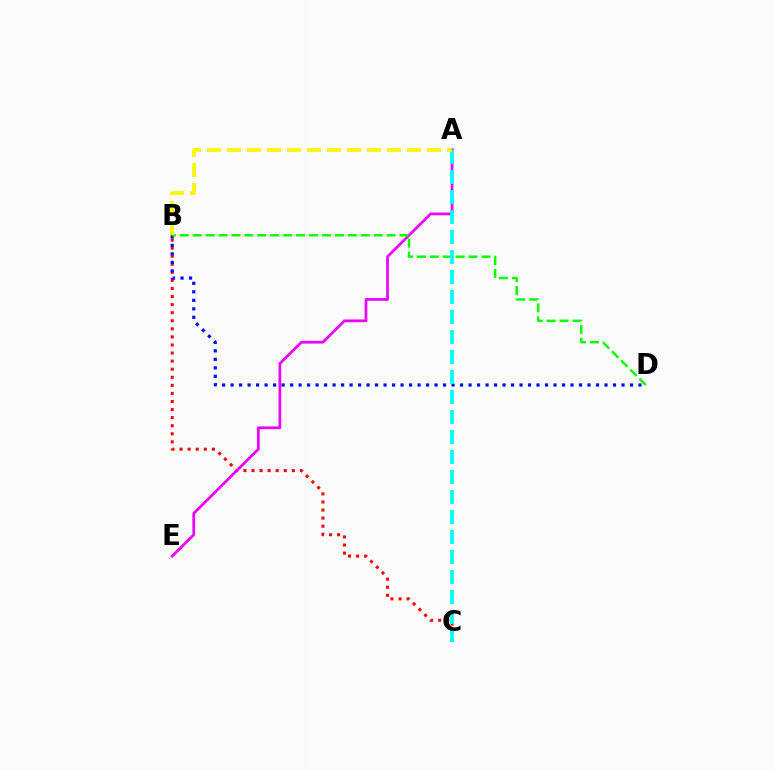{('B', 'C'): [{'color': '#ff0000', 'line_style': 'dotted', 'thickness': 2.19}], ('B', 'D'): [{'color': '#0010ff', 'line_style': 'dotted', 'thickness': 2.31}, {'color': '#08ff00', 'line_style': 'dashed', 'thickness': 1.76}], ('A', 'E'): [{'color': '#ee00ff', 'line_style': 'solid', 'thickness': 1.97}], ('A', 'C'): [{'color': '#00fff6', 'line_style': 'dashed', 'thickness': 2.72}], ('A', 'B'): [{'color': '#fcf500', 'line_style': 'dashed', 'thickness': 2.72}]}